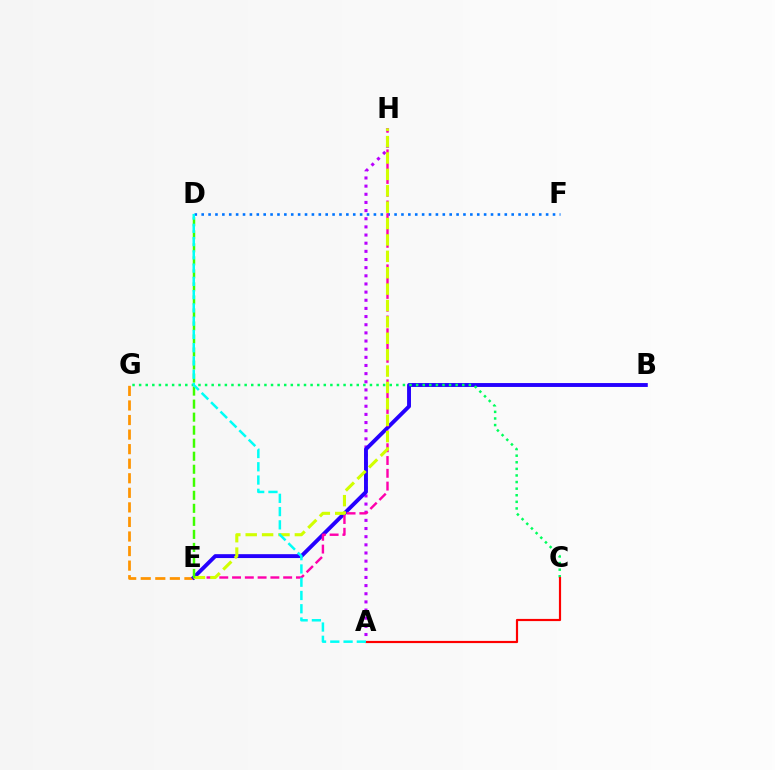{('A', 'H'): [{'color': '#b900ff', 'line_style': 'dotted', 'thickness': 2.21}], ('E', 'G'): [{'color': '#ff9400', 'line_style': 'dashed', 'thickness': 1.98}], ('D', 'F'): [{'color': '#0074ff', 'line_style': 'dotted', 'thickness': 1.87}], ('B', 'E'): [{'color': '#2500ff', 'line_style': 'solid', 'thickness': 2.8}], ('E', 'H'): [{'color': '#ff00ac', 'line_style': 'dashed', 'thickness': 1.74}, {'color': '#d1ff00', 'line_style': 'dashed', 'thickness': 2.23}], ('C', 'G'): [{'color': '#00ff5c', 'line_style': 'dotted', 'thickness': 1.79}], ('A', 'C'): [{'color': '#ff0000', 'line_style': 'solid', 'thickness': 1.57}], ('D', 'E'): [{'color': '#3dff00', 'line_style': 'dashed', 'thickness': 1.77}], ('A', 'D'): [{'color': '#00fff6', 'line_style': 'dashed', 'thickness': 1.8}]}